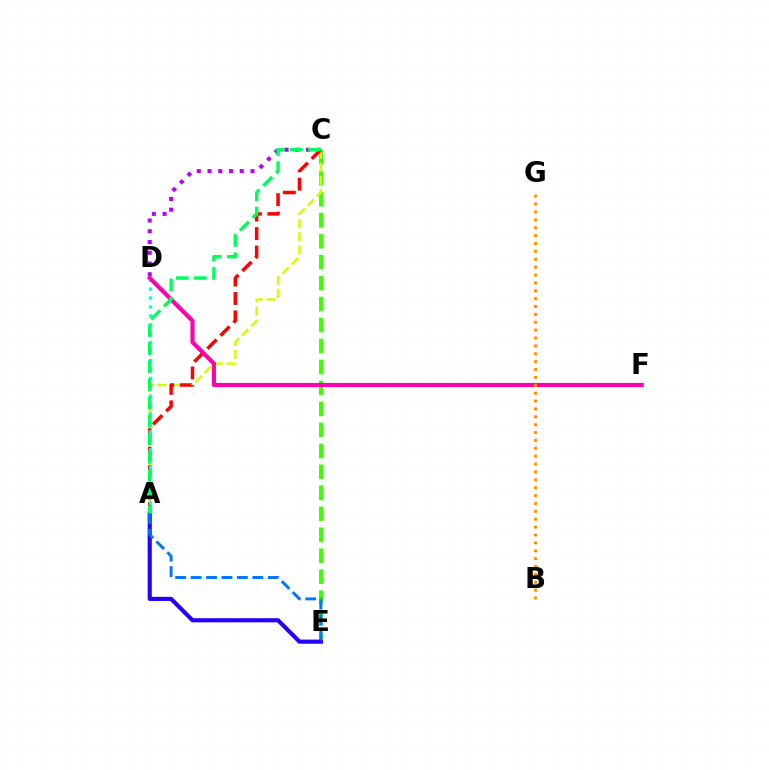{('C', 'E'): [{'color': '#3dff00', 'line_style': 'dashed', 'thickness': 2.85}], ('C', 'D'): [{'color': '#b900ff', 'line_style': 'dotted', 'thickness': 2.92}], ('A', 'C'): [{'color': '#d1ff00', 'line_style': 'dashed', 'thickness': 1.77}, {'color': '#ff0000', 'line_style': 'dashed', 'thickness': 2.5}, {'color': '#00ff5c', 'line_style': 'dashed', 'thickness': 2.46}], ('A', 'E'): [{'color': '#2500ff', 'line_style': 'solid', 'thickness': 2.99}, {'color': '#0074ff', 'line_style': 'dashed', 'thickness': 2.1}], ('A', 'D'): [{'color': '#00fff6', 'line_style': 'dotted', 'thickness': 2.43}], ('D', 'F'): [{'color': '#ff00ac', 'line_style': 'solid', 'thickness': 2.99}], ('B', 'G'): [{'color': '#ff9400', 'line_style': 'dotted', 'thickness': 2.14}]}